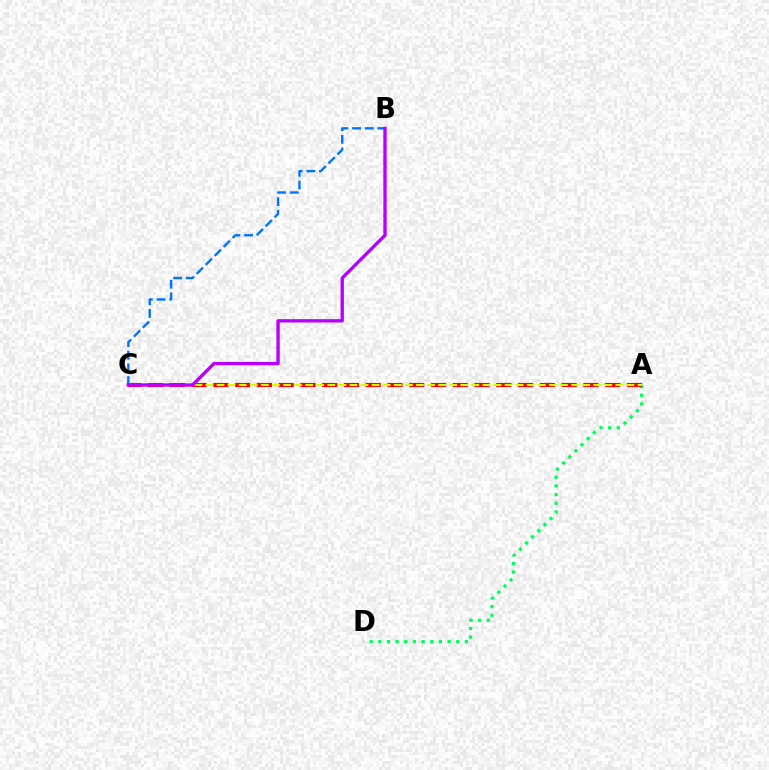{('A', 'D'): [{'color': '#00ff5c', 'line_style': 'dotted', 'thickness': 2.35}], ('A', 'C'): [{'color': '#ff0000', 'line_style': 'dashed', 'thickness': 2.96}, {'color': '#d1ff00', 'line_style': 'dashed', 'thickness': 1.51}], ('B', 'C'): [{'color': '#0074ff', 'line_style': 'dashed', 'thickness': 1.72}, {'color': '#b900ff', 'line_style': 'solid', 'thickness': 2.41}]}